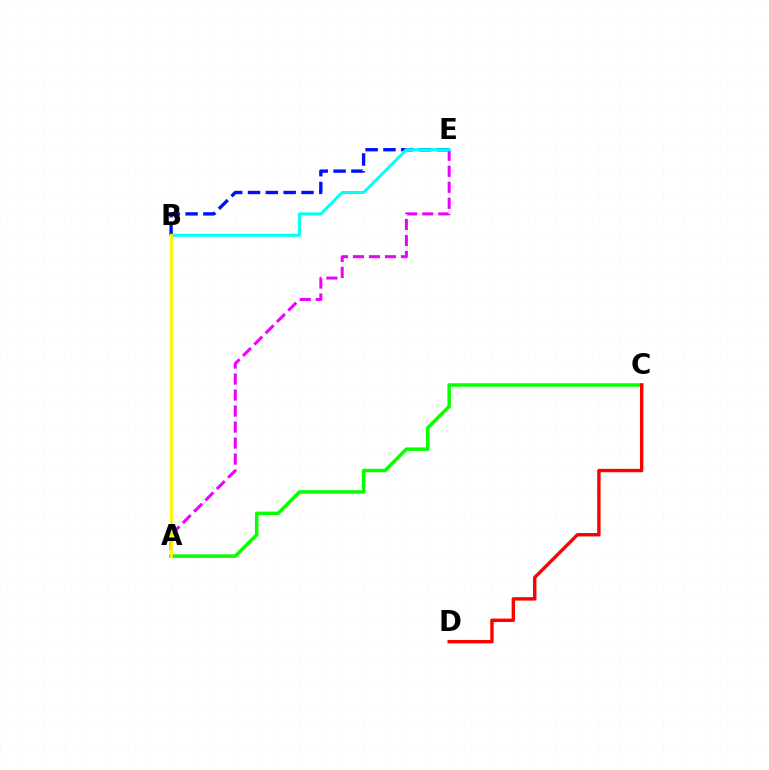{('B', 'E'): [{'color': '#0010ff', 'line_style': 'dashed', 'thickness': 2.42}, {'color': '#00fff6', 'line_style': 'solid', 'thickness': 2.15}], ('A', 'E'): [{'color': '#ee00ff', 'line_style': 'dashed', 'thickness': 2.17}], ('A', 'C'): [{'color': '#08ff00', 'line_style': 'solid', 'thickness': 2.52}], ('A', 'B'): [{'color': '#fcf500', 'line_style': 'solid', 'thickness': 1.99}], ('C', 'D'): [{'color': '#ff0000', 'line_style': 'solid', 'thickness': 2.45}]}